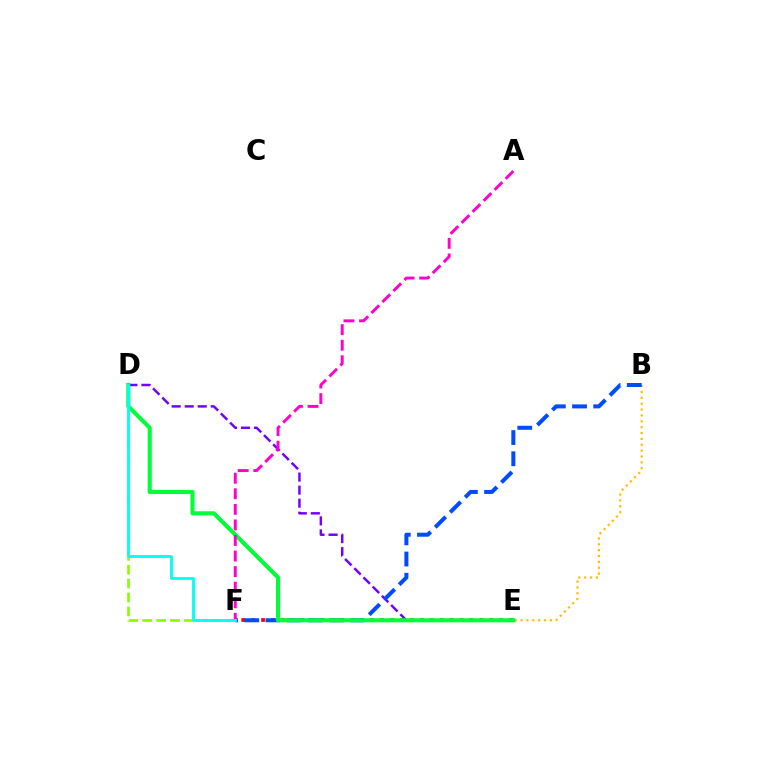{('E', 'F'): [{'color': '#ff0000', 'line_style': 'dotted', 'thickness': 2.7}], ('D', 'E'): [{'color': '#7200ff', 'line_style': 'dashed', 'thickness': 1.77}, {'color': '#00ff39', 'line_style': 'solid', 'thickness': 2.95}], ('D', 'F'): [{'color': '#84ff00', 'line_style': 'dashed', 'thickness': 1.89}, {'color': '#00fff6', 'line_style': 'solid', 'thickness': 2.03}], ('B', 'E'): [{'color': '#ffbd00', 'line_style': 'dotted', 'thickness': 1.59}], ('B', 'F'): [{'color': '#004bff', 'line_style': 'dashed', 'thickness': 2.88}], ('A', 'F'): [{'color': '#ff00cf', 'line_style': 'dashed', 'thickness': 2.11}]}